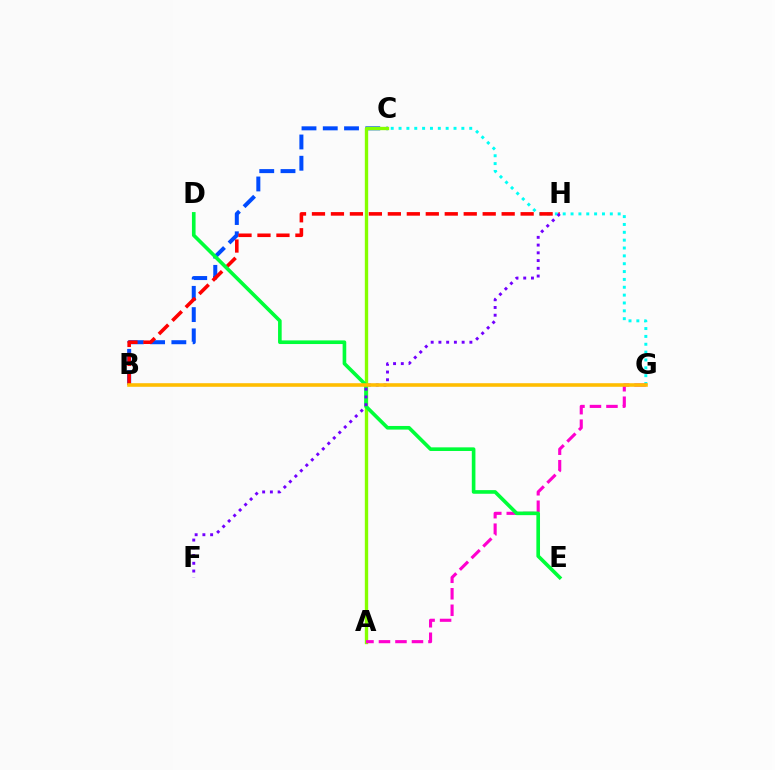{('B', 'C'): [{'color': '#004bff', 'line_style': 'dashed', 'thickness': 2.89}], ('C', 'G'): [{'color': '#00fff6', 'line_style': 'dotted', 'thickness': 2.13}], ('A', 'C'): [{'color': '#84ff00', 'line_style': 'solid', 'thickness': 2.41}], ('A', 'G'): [{'color': '#ff00cf', 'line_style': 'dashed', 'thickness': 2.24}], ('B', 'H'): [{'color': '#ff0000', 'line_style': 'dashed', 'thickness': 2.58}], ('D', 'E'): [{'color': '#00ff39', 'line_style': 'solid', 'thickness': 2.61}], ('F', 'H'): [{'color': '#7200ff', 'line_style': 'dotted', 'thickness': 2.1}], ('B', 'G'): [{'color': '#ffbd00', 'line_style': 'solid', 'thickness': 2.58}]}